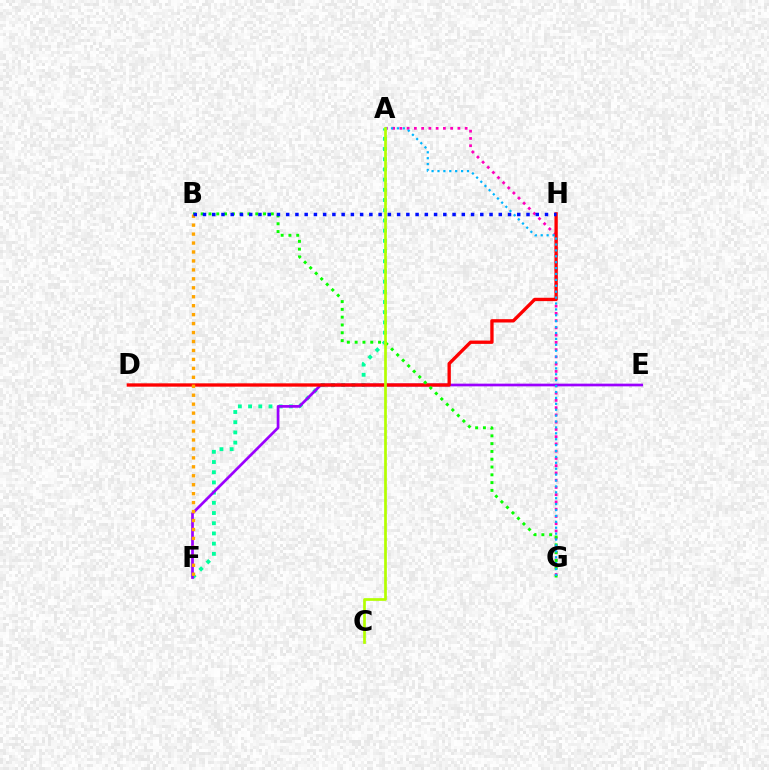{('A', 'G'): [{'color': '#ff00bd', 'line_style': 'dotted', 'thickness': 1.97}, {'color': '#00b5ff', 'line_style': 'dotted', 'thickness': 1.6}], ('A', 'F'): [{'color': '#00ff9d', 'line_style': 'dotted', 'thickness': 2.77}], ('E', 'F'): [{'color': '#9b00ff', 'line_style': 'solid', 'thickness': 1.95}], ('D', 'H'): [{'color': '#ff0000', 'line_style': 'solid', 'thickness': 2.4}], ('B', 'G'): [{'color': '#08ff00', 'line_style': 'dotted', 'thickness': 2.12}], ('B', 'F'): [{'color': '#ffa500', 'line_style': 'dotted', 'thickness': 2.43}], ('B', 'H'): [{'color': '#0010ff', 'line_style': 'dotted', 'thickness': 2.51}], ('A', 'C'): [{'color': '#b3ff00', 'line_style': 'solid', 'thickness': 1.95}]}